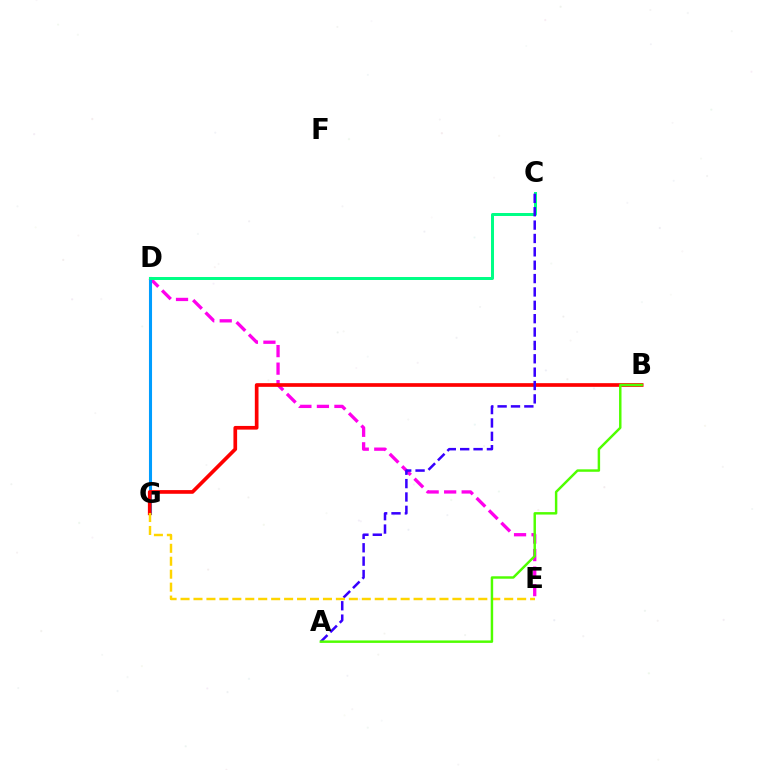{('D', 'E'): [{'color': '#ff00ed', 'line_style': 'dashed', 'thickness': 2.38}], ('D', 'G'): [{'color': '#009eff', 'line_style': 'solid', 'thickness': 2.21}], ('B', 'G'): [{'color': '#ff0000', 'line_style': 'solid', 'thickness': 2.65}], ('C', 'D'): [{'color': '#00ff86', 'line_style': 'solid', 'thickness': 2.15}], ('A', 'C'): [{'color': '#3700ff', 'line_style': 'dashed', 'thickness': 1.82}], ('E', 'G'): [{'color': '#ffd500', 'line_style': 'dashed', 'thickness': 1.76}], ('A', 'B'): [{'color': '#4fff00', 'line_style': 'solid', 'thickness': 1.77}]}